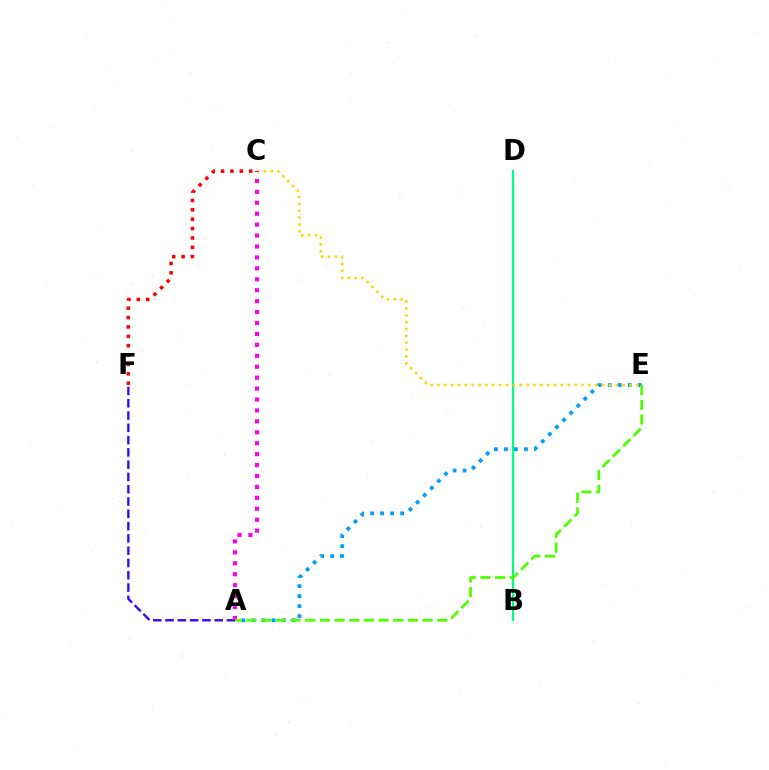{('B', 'D'): [{'color': '#00ff86', 'line_style': 'solid', 'thickness': 1.59}], ('A', 'E'): [{'color': '#009eff', 'line_style': 'dotted', 'thickness': 2.72}, {'color': '#4fff00', 'line_style': 'dashed', 'thickness': 1.99}], ('A', 'F'): [{'color': '#3700ff', 'line_style': 'dashed', 'thickness': 1.67}], ('C', 'E'): [{'color': '#ffd500', 'line_style': 'dotted', 'thickness': 1.86}], ('A', 'C'): [{'color': '#ff00ed', 'line_style': 'dotted', 'thickness': 2.97}], ('C', 'F'): [{'color': '#ff0000', 'line_style': 'dotted', 'thickness': 2.55}]}